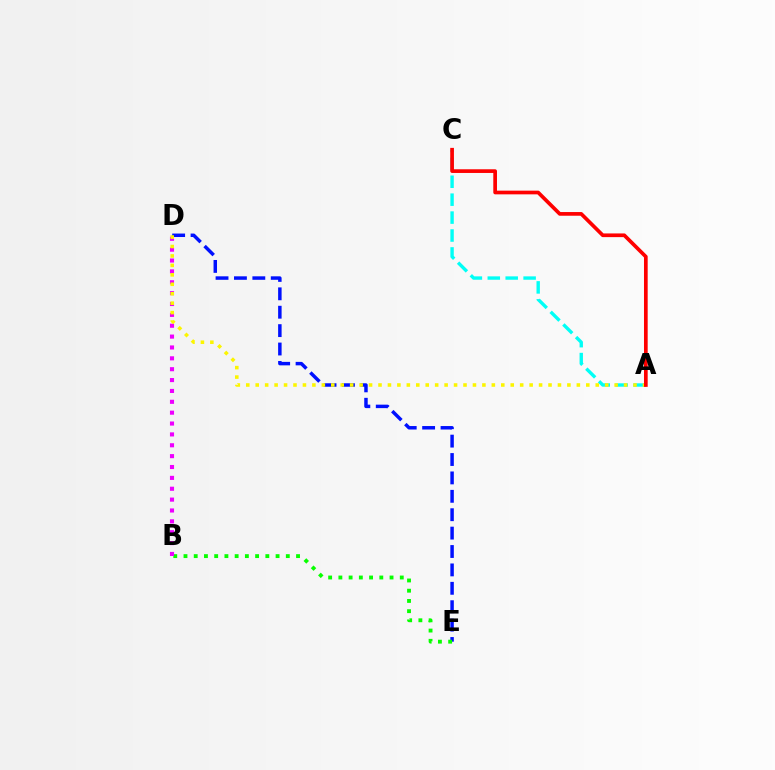{('D', 'E'): [{'color': '#0010ff', 'line_style': 'dashed', 'thickness': 2.5}], ('A', 'C'): [{'color': '#00fff6', 'line_style': 'dashed', 'thickness': 2.43}, {'color': '#ff0000', 'line_style': 'solid', 'thickness': 2.66}], ('B', 'E'): [{'color': '#08ff00', 'line_style': 'dotted', 'thickness': 2.78}], ('B', 'D'): [{'color': '#ee00ff', 'line_style': 'dotted', 'thickness': 2.95}], ('A', 'D'): [{'color': '#fcf500', 'line_style': 'dotted', 'thickness': 2.57}]}